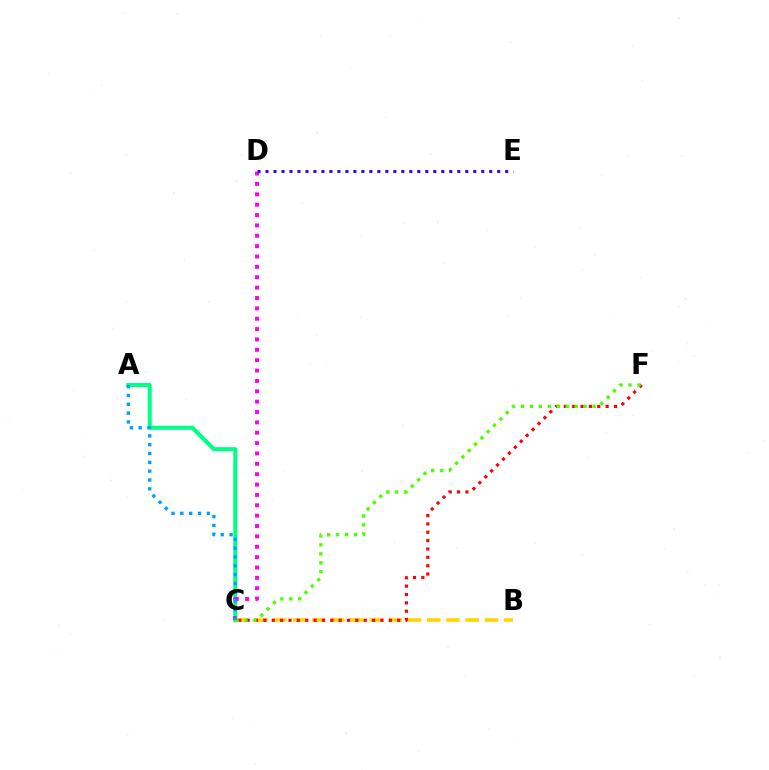{('A', 'C'): [{'color': '#00ff86', 'line_style': 'solid', 'thickness': 2.91}, {'color': '#009eff', 'line_style': 'dotted', 'thickness': 2.4}], ('B', 'C'): [{'color': '#ffd500', 'line_style': 'dashed', 'thickness': 2.61}], ('C', 'F'): [{'color': '#ff0000', 'line_style': 'dotted', 'thickness': 2.27}, {'color': '#4fff00', 'line_style': 'dotted', 'thickness': 2.43}], ('C', 'D'): [{'color': '#ff00ed', 'line_style': 'dotted', 'thickness': 2.82}], ('D', 'E'): [{'color': '#3700ff', 'line_style': 'dotted', 'thickness': 2.17}]}